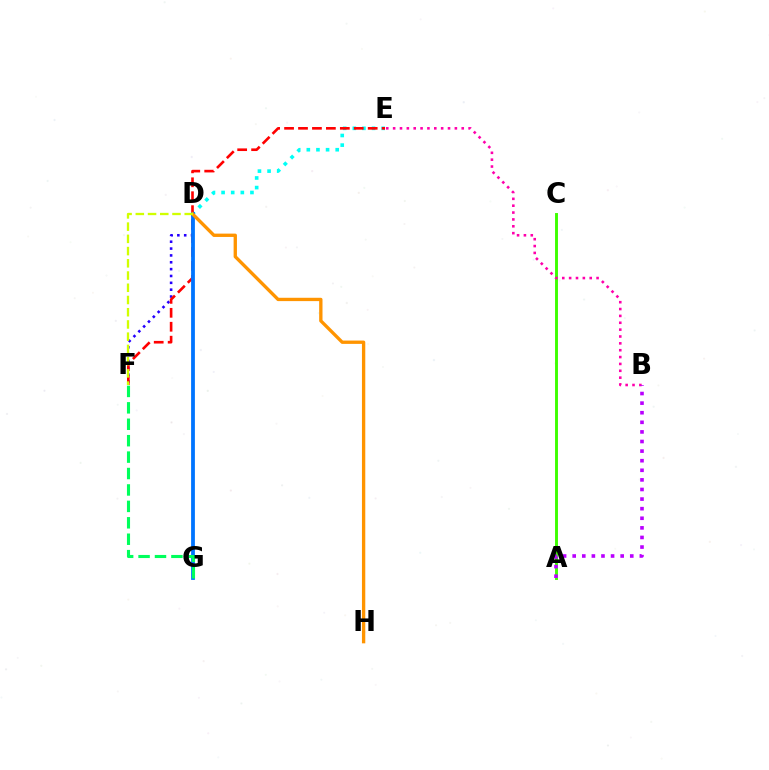{('D', 'F'): [{'color': '#2500ff', 'line_style': 'dotted', 'thickness': 1.86}, {'color': '#d1ff00', 'line_style': 'dashed', 'thickness': 1.66}], ('D', 'E'): [{'color': '#00fff6', 'line_style': 'dotted', 'thickness': 2.61}], ('E', 'F'): [{'color': '#ff0000', 'line_style': 'dashed', 'thickness': 1.89}], ('D', 'G'): [{'color': '#0074ff', 'line_style': 'solid', 'thickness': 2.73}], ('F', 'G'): [{'color': '#00ff5c', 'line_style': 'dashed', 'thickness': 2.23}], ('A', 'C'): [{'color': '#3dff00', 'line_style': 'solid', 'thickness': 2.1}], ('B', 'E'): [{'color': '#ff00ac', 'line_style': 'dotted', 'thickness': 1.86}], ('D', 'H'): [{'color': '#ff9400', 'line_style': 'solid', 'thickness': 2.4}], ('A', 'B'): [{'color': '#b900ff', 'line_style': 'dotted', 'thickness': 2.61}]}